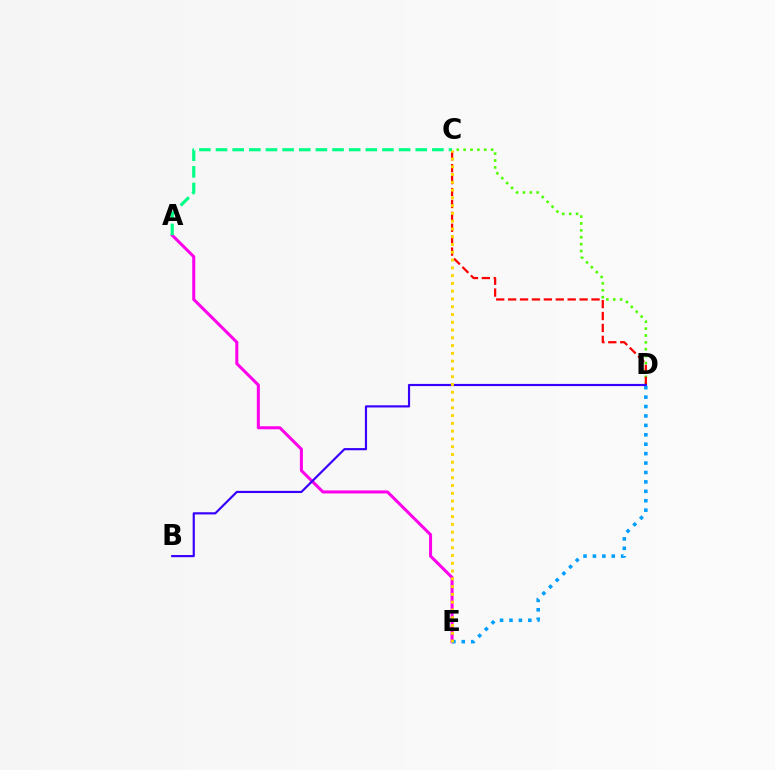{('C', 'D'): [{'color': '#4fff00', 'line_style': 'dotted', 'thickness': 1.87}, {'color': '#ff0000', 'line_style': 'dashed', 'thickness': 1.62}], ('A', 'E'): [{'color': '#ff00ed', 'line_style': 'solid', 'thickness': 2.18}], ('A', 'C'): [{'color': '#00ff86', 'line_style': 'dashed', 'thickness': 2.26}], ('D', 'E'): [{'color': '#009eff', 'line_style': 'dotted', 'thickness': 2.56}], ('B', 'D'): [{'color': '#3700ff', 'line_style': 'solid', 'thickness': 1.56}], ('C', 'E'): [{'color': '#ffd500', 'line_style': 'dotted', 'thickness': 2.11}]}